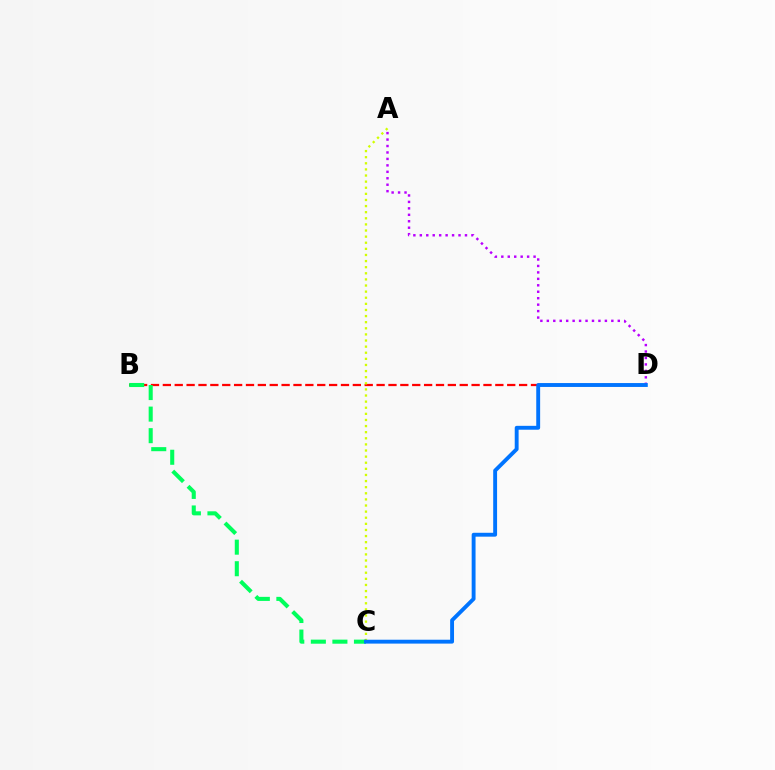{('B', 'D'): [{'color': '#ff0000', 'line_style': 'dashed', 'thickness': 1.61}], ('A', 'C'): [{'color': '#d1ff00', 'line_style': 'dotted', 'thickness': 1.66}], ('B', 'C'): [{'color': '#00ff5c', 'line_style': 'dashed', 'thickness': 2.93}], ('A', 'D'): [{'color': '#b900ff', 'line_style': 'dotted', 'thickness': 1.75}], ('C', 'D'): [{'color': '#0074ff', 'line_style': 'solid', 'thickness': 2.79}]}